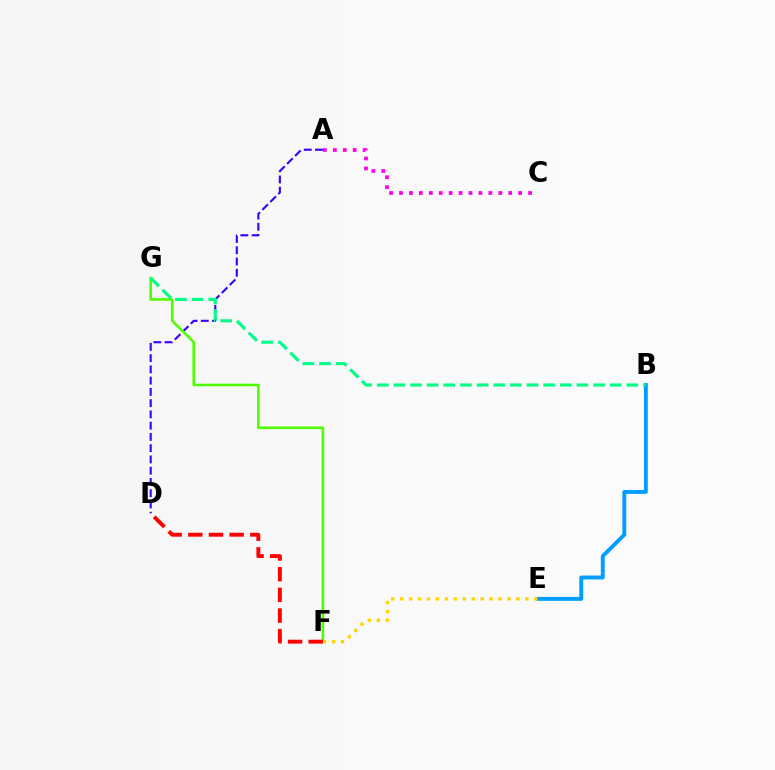{('B', 'E'): [{'color': '#009eff', 'line_style': 'solid', 'thickness': 2.81}], ('A', 'D'): [{'color': '#3700ff', 'line_style': 'dashed', 'thickness': 1.53}], ('A', 'C'): [{'color': '#ff00ed', 'line_style': 'dotted', 'thickness': 2.7}], ('F', 'G'): [{'color': '#4fff00', 'line_style': 'solid', 'thickness': 1.87}], ('E', 'F'): [{'color': '#ffd500', 'line_style': 'dotted', 'thickness': 2.43}], ('D', 'F'): [{'color': '#ff0000', 'line_style': 'dashed', 'thickness': 2.81}], ('B', 'G'): [{'color': '#00ff86', 'line_style': 'dashed', 'thickness': 2.26}]}